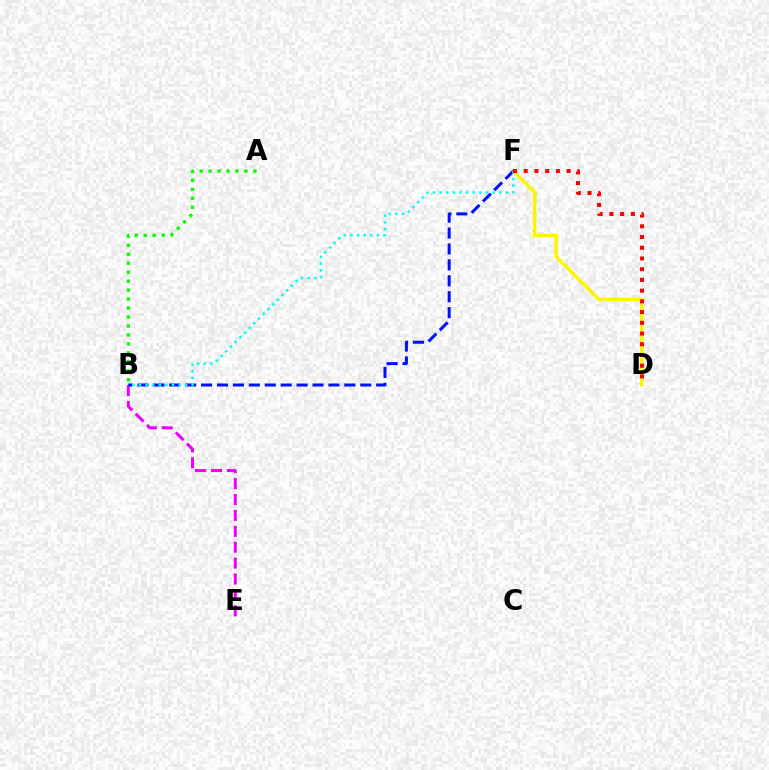{('B', 'E'): [{'color': '#ee00ff', 'line_style': 'dashed', 'thickness': 2.16}], ('A', 'B'): [{'color': '#08ff00', 'line_style': 'dotted', 'thickness': 2.44}], ('D', 'F'): [{'color': '#fcf500', 'line_style': 'solid', 'thickness': 2.46}, {'color': '#ff0000', 'line_style': 'dotted', 'thickness': 2.91}], ('B', 'F'): [{'color': '#0010ff', 'line_style': 'dashed', 'thickness': 2.16}, {'color': '#00fff6', 'line_style': 'dotted', 'thickness': 1.8}]}